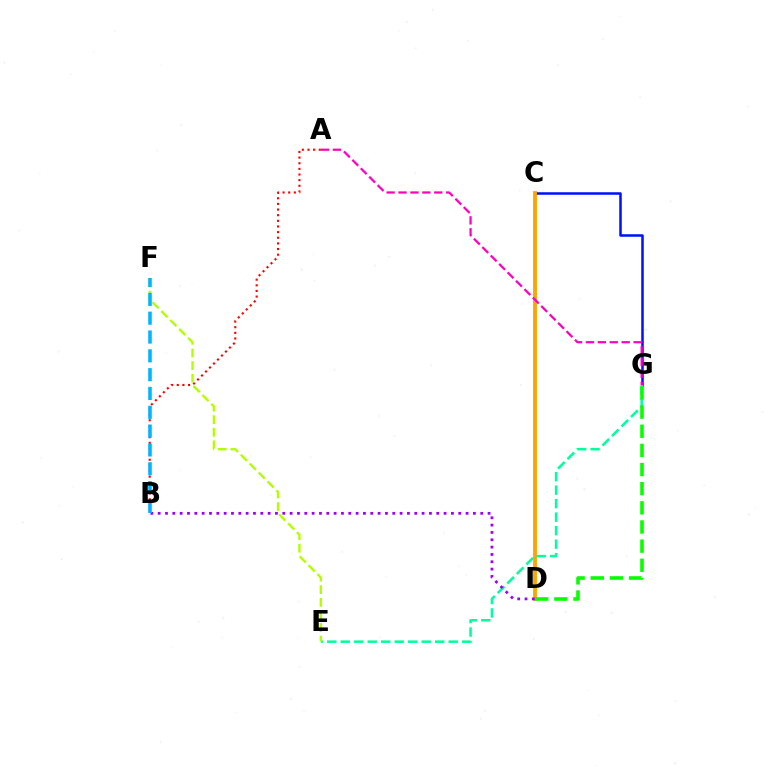{('C', 'G'): [{'color': '#0010ff', 'line_style': 'solid', 'thickness': 1.81}], ('C', 'D'): [{'color': '#ffa500', 'line_style': 'solid', 'thickness': 2.77}], ('A', 'B'): [{'color': '#ff0000', 'line_style': 'dotted', 'thickness': 1.53}], ('E', 'G'): [{'color': '#00ff9d', 'line_style': 'dashed', 'thickness': 1.83}], ('D', 'G'): [{'color': '#08ff00', 'line_style': 'dashed', 'thickness': 2.6}], ('E', 'F'): [{'color': '#b3ff00', 'line_style': 'dashed', 'thickness': 1.71}], ('B', 'D'): [{'color': '#9b00ff', 'line_style': 'dotted', 'thickness': 1.99}], ('A', 'G'): [{'color': '#ff00bd', 'line_style': 'dashed', 'thickness': 1.62}], ('B', 'F'): [{'color': '#00b5ff', 'line_style': 'dashed', 'thickness': 2.56}]}